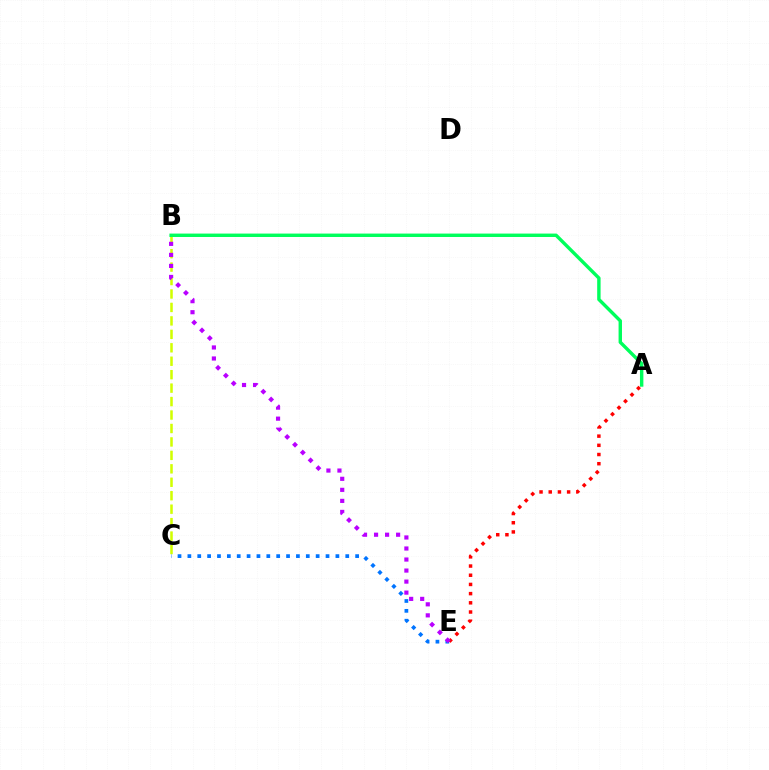{('B', 'C'): [{'color': '#d1ff00', 'line_style': 'dashed', 'thickness': 1.83}], ('A', 'E'): [{'color': '#ff0000', 'line_style': 'dotted', 'thickness': 2.5}], ('C', 'E'): [{'color': '#0074ff', 'line_style': 'dotted', 'thickness': 2.68}], ('B', 'E'): [{'color': '#b900ff', 'line_style': 'dotted', 'thickness': 3.0}], ('A', 'B'): [{'color': '#00ff5c', 'line_style': 'solid', 'thickness': 2.46}]}